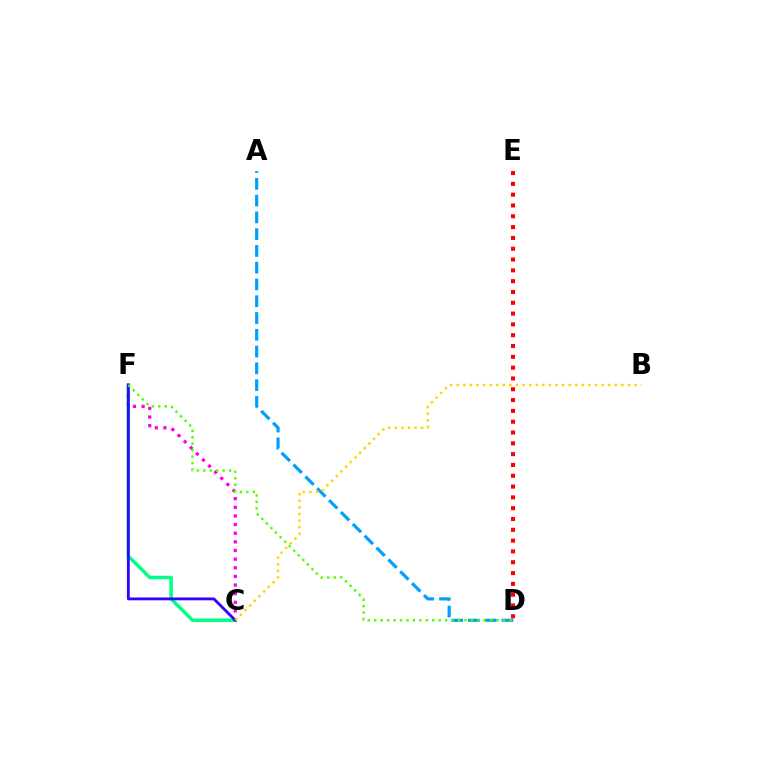{('C', 'F'): [{'color': '#ff00ed', 'line_style': 'dotted', 'thickness': 2.35}, {'color': '#00ff86', 'line_style': 'solid', 'thickness': 2.5}, {'color': '#3700ff', 'line_style': 'solid', 'thickness': 2.05}], ('A', 'D'): [{'color': '#009eff', 'line_style': 'dashed', 'thickness': 2.28}], ('B', 'C'): [{'color': '#ffd500', 'line_style': 'dotted', 'thickness': 1.79}], ('D', 'E'): [{'color': '#ff0000', 'line_style': 'dotted', 'thickness': 2.94}], ('D', 'F'): [{'color': '#4fff00', 'line_style': 'dotted', 'thickness': 1.75}]}